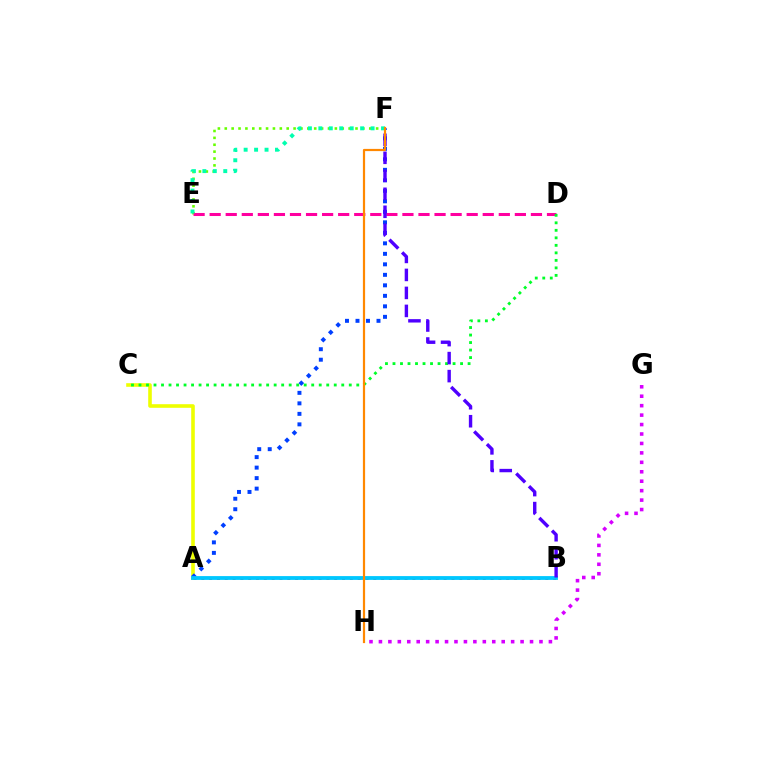{('G', 'H'): [{'color': '#d600ff', 'line_style': 'dotted', 'thickness': 2.57}], ('A', 'C'): [{'color': '#eeff00', 'line_style': 'solid', 'thickness': 2.59}], ('E', 'F'): [{'color': '#66ff00', 'line_style': 'dotted', 'thickness': 1.87}, {'color': '#00ffaf', 'line_style': 'dotted', 'thickness': 2.84}], ('A', 'F'): [{'color': '#003fff', 'line_style': 'dotted', 'thickness': 2.85}], ('D', 'E'): [{'color': '#ff00a0', 'line_style': 'dashed', 'thickness': 2.18}], ('C', 'D'): [{'color': '#00ff27', 'line_style': 'dotted', 'thickness': 2.04}], ('A', 'B'): [{'color': '#ff0000', 'line_style': 'dotted', 'thickness': 2.12}, {'color': '#00c7ff', 'line_style': 'solid', 'thickness': 2.75}], ('B', 'F'): [{'color': '#4f00ff', 'line_style': 'dashed', 'thickness': 2.44}], ('F', 'H'): [{'color': '#ff8800', 'line_style': 'solid', 'thickness': 1.59}]}